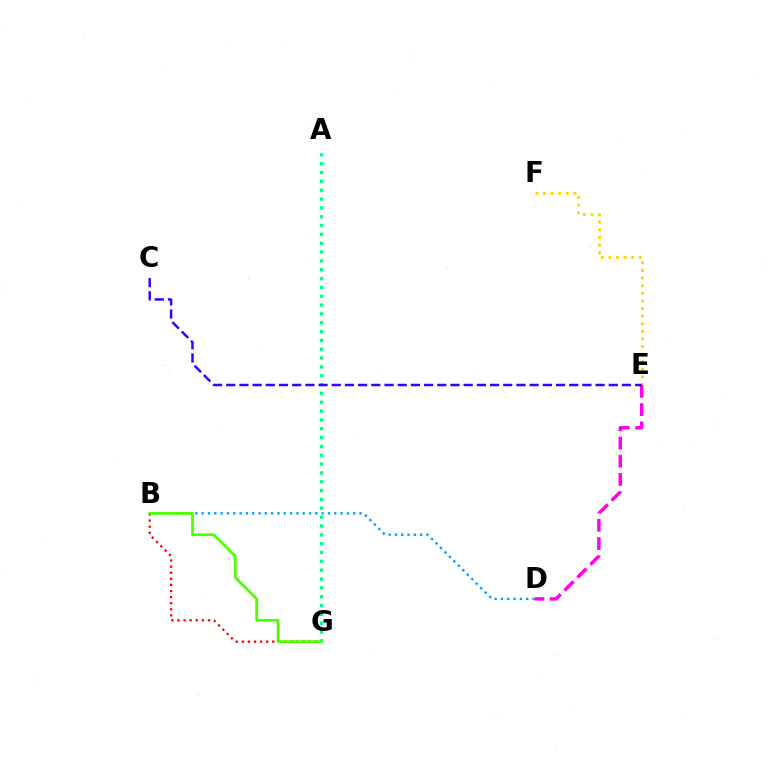{('B', 'G'): [{'color': '#ff0000', 'line_style': 'dotted', 'thickness': 1.66}, {'color': '#4fff00', 'line_style': 'solid', 'thickness': 1.98}], ('E', 'F'): [{'color': '#ffd500', 'line_style': 'dotted', 'thickness': 2.07}], ('A', 'G'): [{'color': '#00ff86', 'line_style': 'dotted', 'thickness': 2.4}], ('B', 'D'): [{'color': '#009eff', 'line_style': 'dotted', 'thickness': 1.72}], ('D', 'E'): [{'color': '#ff00ed', 'line_style': 'dashed', 'thickness': 2.48}], ('C', 'E'): [{'color': '#3700ff', 'line_style': 'dashed', 'thickness': 1.79}]}